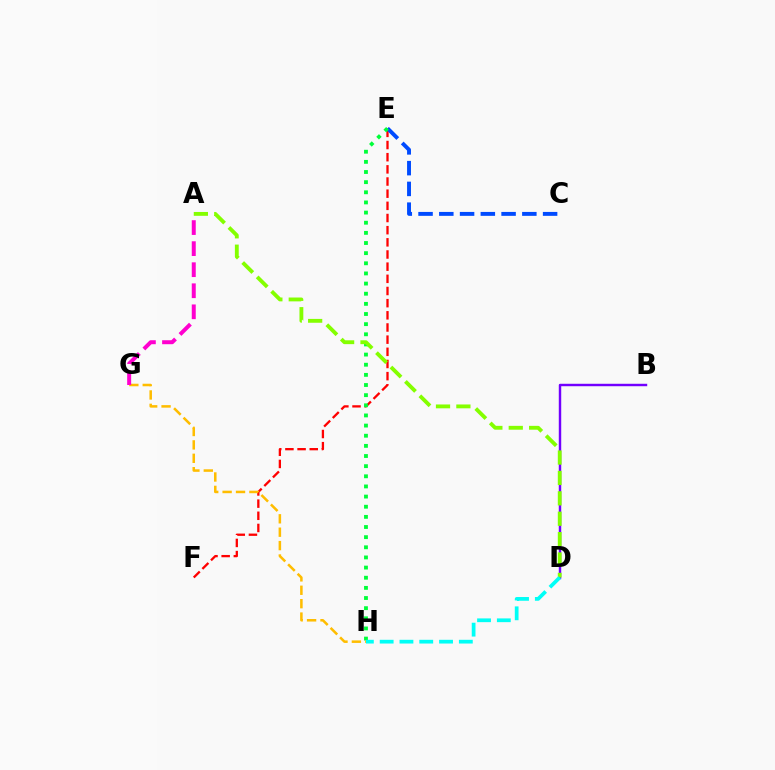{('E', 'F'): [{'color': '#ff0000', 'line_style': 'dashed', 'thickness': 1.65}], ('C', 'E'): [{'color': '#004bff', 'line_style': 'dashed', 'thickness': 2.82}], ('E', 'H'): [{'color': '#00ff39', 'line_style': 'dotted', 'thickness': 2.76}], ('G', 'H'): [{'color': '#ffbd00', 'line_style': 'dashed', 'thickness': 1.82}], ('B', 'D'): [{'color': '#7200ff', 'line_style': 'solid', 'thickness': 1.76}], ('A', 'D'): [{'color': '#84ff00', 'line_style': 'dashed', 'thickness': 2.77}], ('D', 'H'): [{'color': '#00fff6', 'line_style': 'dashed', 'thickness': 2.69}], ('A', 'G'): [{'color': '#ff00cf', 'line_style': 'dashed', 'thickness': 2.86}]}